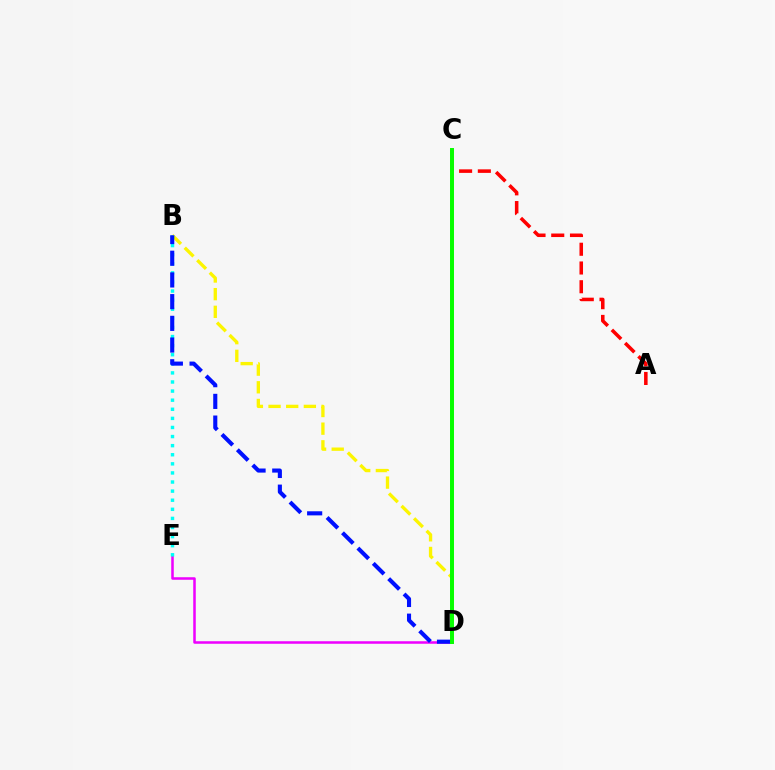{('B', 'D'): [{'color': '#fcf500', 'line_style': 'dashed', 'thickness': 2.4}, {'color': '#0010ff', 'line_style': 'dashed', 'thickness': 2.95}], ('D', 'E'): [{'color': '#ee00ff', 'line_style': 'solid', 'thickness': 1.82}], ('B', 'E'): [{'color': '#00fff6', 'line_style': 'dotted', 'thickness': 2.47}], ('A', 'C'): [{'color': '#ff0000', 'line_style': 'dashed', 'thickness': 2.55}], ('C', 'D'): [{'color': '#08ff00', 'line_style': 'solid', 'thickness': 2.86}]}